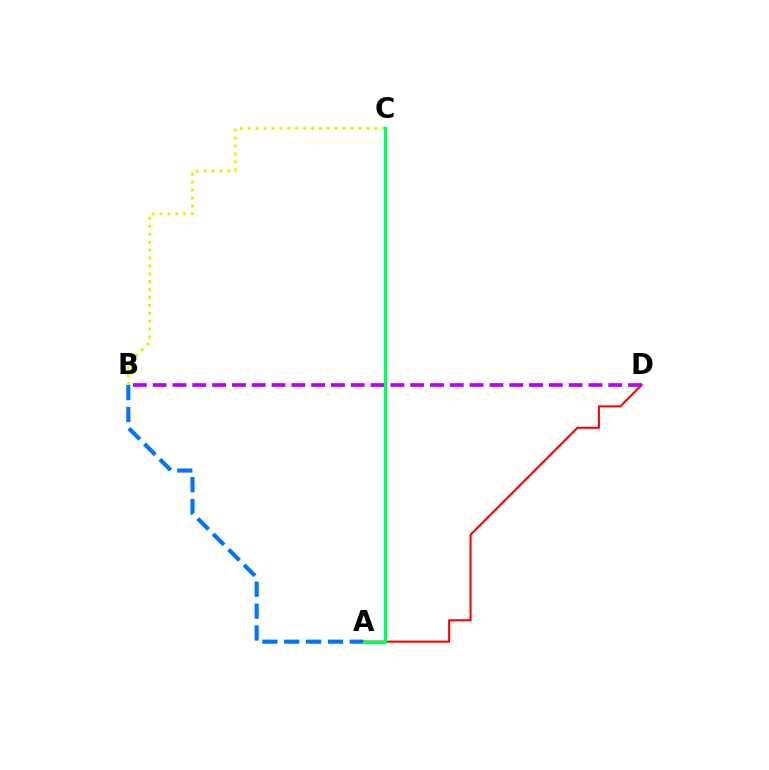{('A', 'B'): [{'color': '#0074ff', 'line_style': 'dashed', 'thickness': 2.97}], ('A', 'D'): [{'color': '#ff0000', 'line_style': 'solid', 'thickness': 1.52}], ('B', 'C'): [{'color': '#d1ff00', 'line_style': 'dotted', 'thickness': 2.15}], ('B', 'D'): [{'color': '#b900ff', 'line_style': 'dashed', 'thickness': 2.69}], ('A', 'C'): [{'color': '#00ff5c', 'line_style': 'solid', 'thickness': 2.43}]}